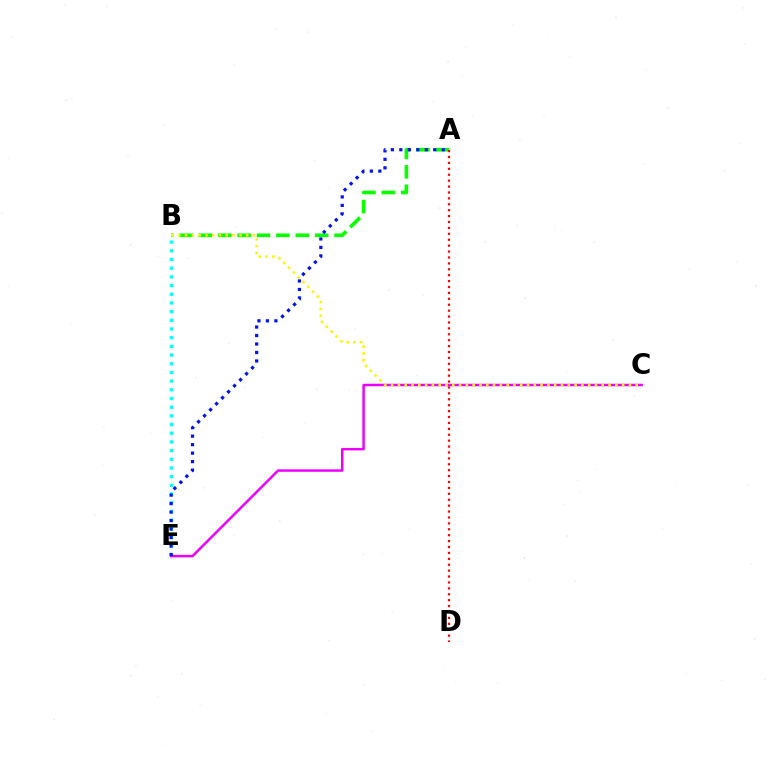{('A', 'B'): [{'color': '#08ff00', 'line_style': 'dashed', 'thickness': 2.63}], ('A', 'D'): [{'color': '#ff0000', 'line_style': 'dotted', 'thickness': 1.61}], ('B', 'E'): [{'color': '#00fff6', 'line_style': 'dotted', 'thickness': 2.36}], ('C', 'E'): [{'color': '#ee00ff', 'line_style': 'solid', 'thickness': 1.78}], ('B', 'C'): [{'color': '#fcf500', 'line_style': 'dotted', 'thickness': 1.85}], ('A', 'E'): [{'color': '#0010ff', 'line_style': 'dotted', 'thickness': 2.3}]}